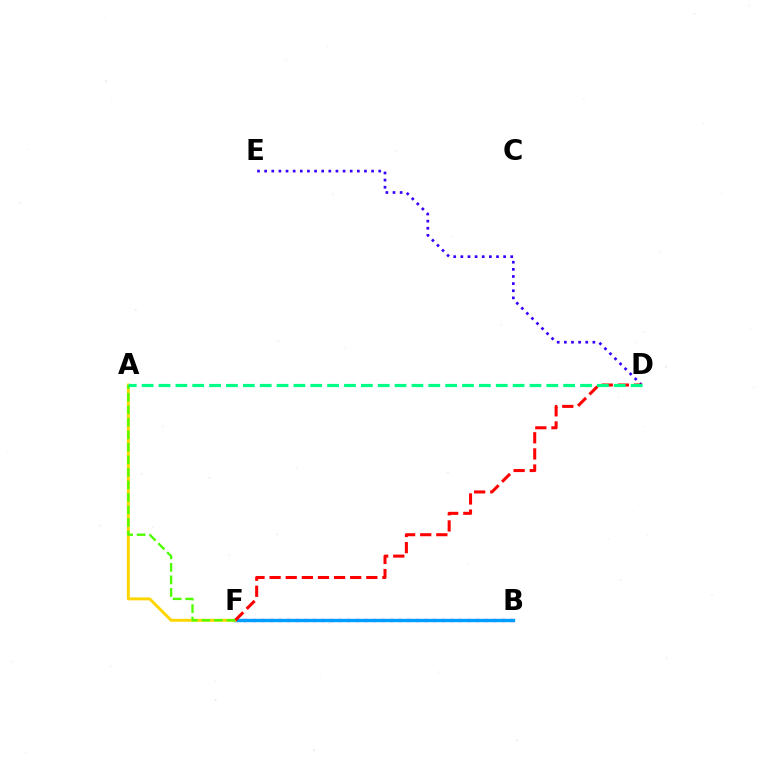{('B', 'F'): [{'color': '#ff00ed', 'line_style': 'dotted', 'thickness': 2.33}, {'color': '#009eff', 'line_style': 'solid', 'thickness': 2.44}], ('D', 'E'): [{'color': '#3700ff', 'line_style': 'dotted', 'thickness': 1.94}], ('A', 'F'): [{'color': '#ffd500', 'line_style': 'solid', 'thickness': 2.12}, {'color': '#4fff00', 'line_style': 'dashed', 'thickness': 1.7}], ('D', 'F'): [{'color': '#ff0000', 'line_style': 'dashed', 'thickness': 2.19}], ('A', 'D'): [{'color': '#00ff86', 'line_style': 'dashed', 'thickness': 2.29}]}